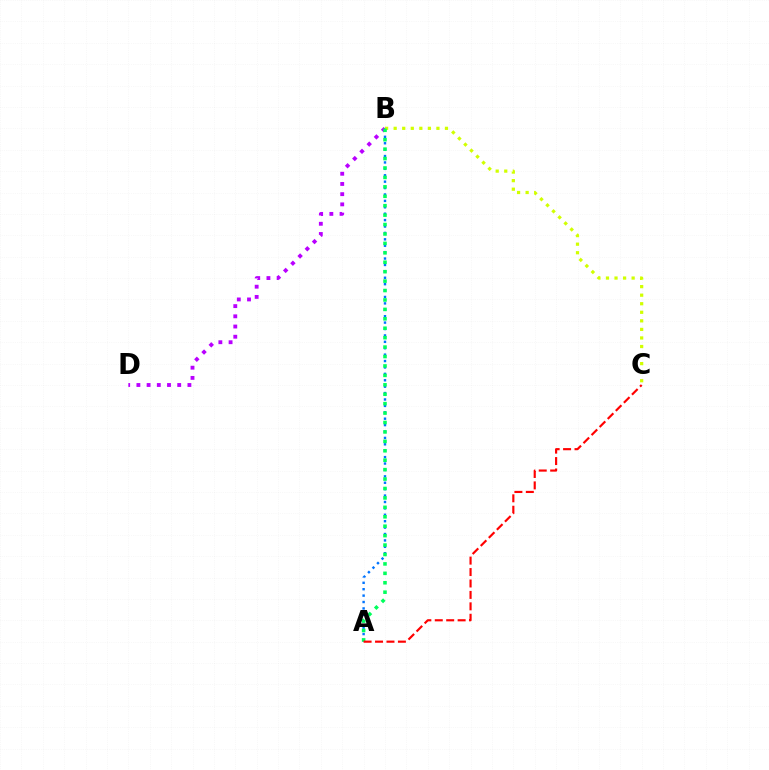{('B', 'D'): [{'color': '#b900ff', 'line_style': 'dotted', 'thickness': 2.77}], ('A', 'B'): [{'color': '#0074ff', 'line_style': 'dotted', 'thickness': 1.74}, {'color': '#00ff5c', 'line_style': 'dotted', 'thickness': 2.56}], ('B', 'C'): [{'color': '#d1ff00', 'line_style': 'dotted', 'thickness': 2.32}], ('A', 'C'): [{'color': '#ff0000', 'line_style': 'dashed', 'thickness': 1.55}]}